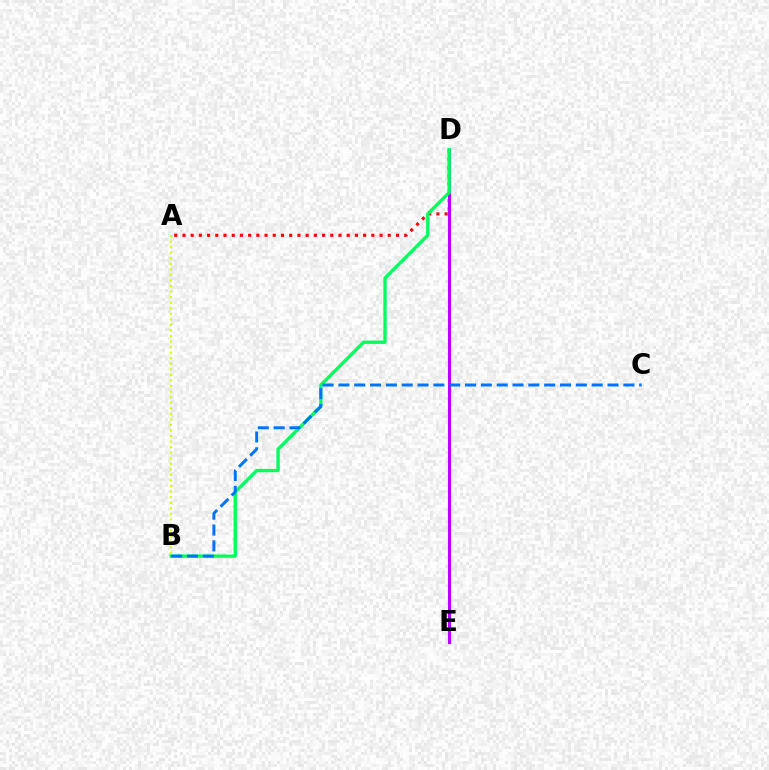{('A', 'D'): [{'color': '#ff0000', 'line_style': 'dotted', 'thickness': 2.23}], ('D', 'E'): [{'color': '#b900ff', 'line_style': 'solid', 'thickness': 2.25}], ('B', 'D'): [{'color': '#00ff5c', 'line_style': 'solid', 'thickness': 2.39}], ('B', 'C'): [{'color': '#0074ff', 'line_style': 'dashed', 'thickness': 2.15}], ('A', 'B'): [{'color': '#d1ff00', 'line_style': 'dotted', 'thickness': 1.51}]}